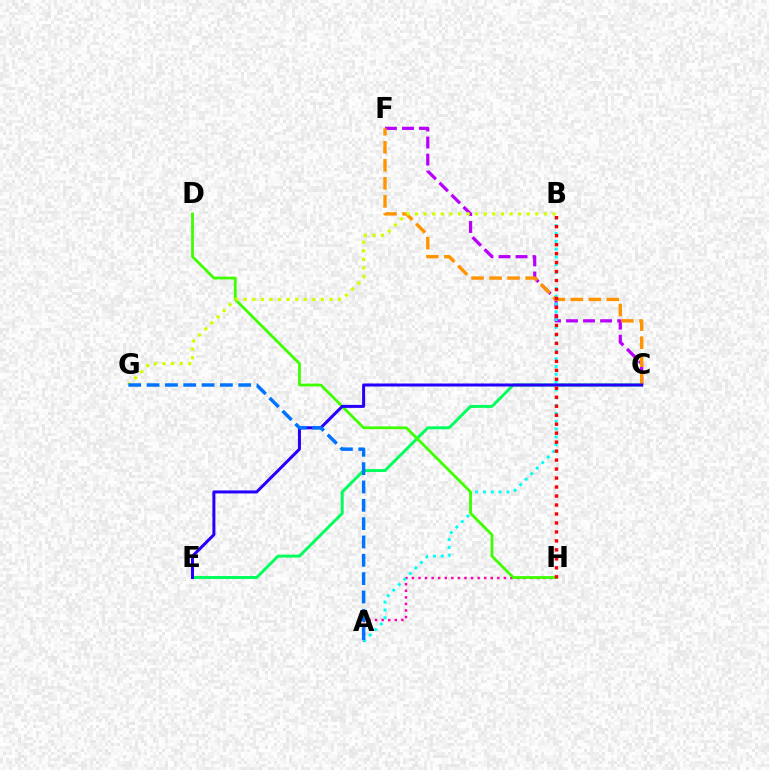{('C', 'E'): [{'color': '#00ff5c', 'line_style': 'solid', 'thickness': 2.12}, {'color': '#2500ff', 'line_style': 'solid', 'thickness': 2.17}], ('C', 'F'): [{'color': '#b900ff', 'line_style': 'dashed', 'thickness': 2.31}, {'color': '#ff9400', 'line_style': 'dashed', 'thickness': 2.45}], ('A', 'H'): [{'color': '#ff00ac', 'line_style': 'dotted', 'thickness': 1.78}], ('A', 'B'): [{'color': '#00fff6', 'line_style': 'dotted', 'thickness': 2.12}], ('D', 'H'): [{'color': '#3dff00', 'line_style': 'solid', 'thickness': 2.0}], ('B', 'G'): [{'color': '#d1ff00', 'line_style': 'dotted', 'thickness': 2.33}], ('B', 'H'): [{'color': '#ff0000', 'line_style': 'dotted', 'thickness': 2.44}], ('A', 'G'): [{'color': '#0074ff', 'line_style': 'dashed', 'thickness': 2.49}]}